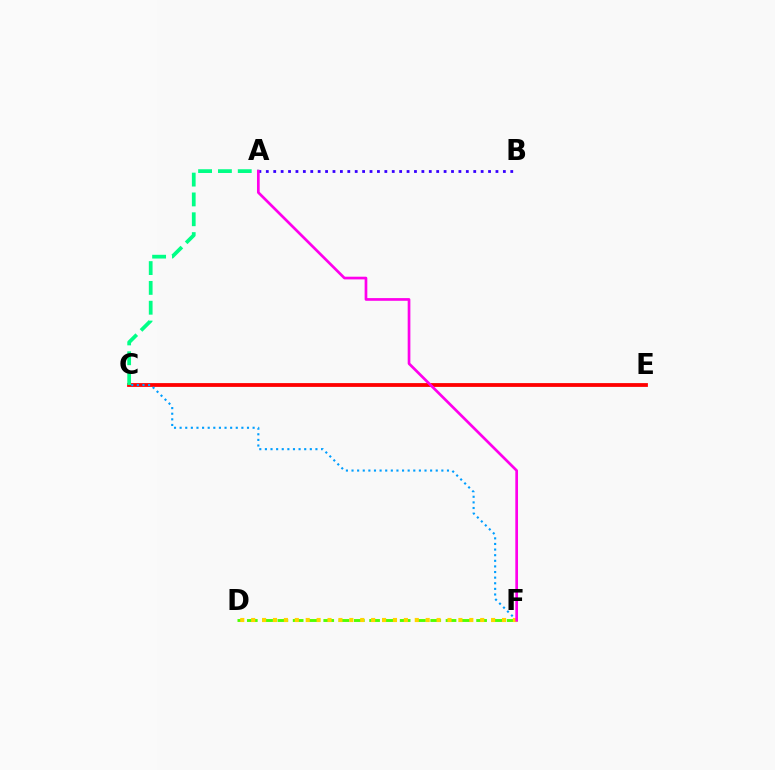{('C', 'E'): [{'color': '#ff0000', 'line_style': 'solid', 'thickness': 2.74}], ('D', 'F'): [{'color': '#4fff00', 'line_style': 'dashed', 'thickness': 2.08}, {'color': '#ffd500', 'line_style': 'dotted', 'thickness': 2.96}], ('C', 'F'): [{'color': '#009eff', 'line_style': 'dotted', 'thickness': 1.53}], ('A', 'C'): [{'color': '#00ff86', 'line_style': 'dashed', 'thickness': 2.69}], ('A', 'B'): [{'color': '#3700ff', 'line_style': 'dotted', 'thickness': 2.01}], ('A', 'F'): [{'color': '#ff00ed', 'line_style': 'solid', 'thickness': 1.94}]}